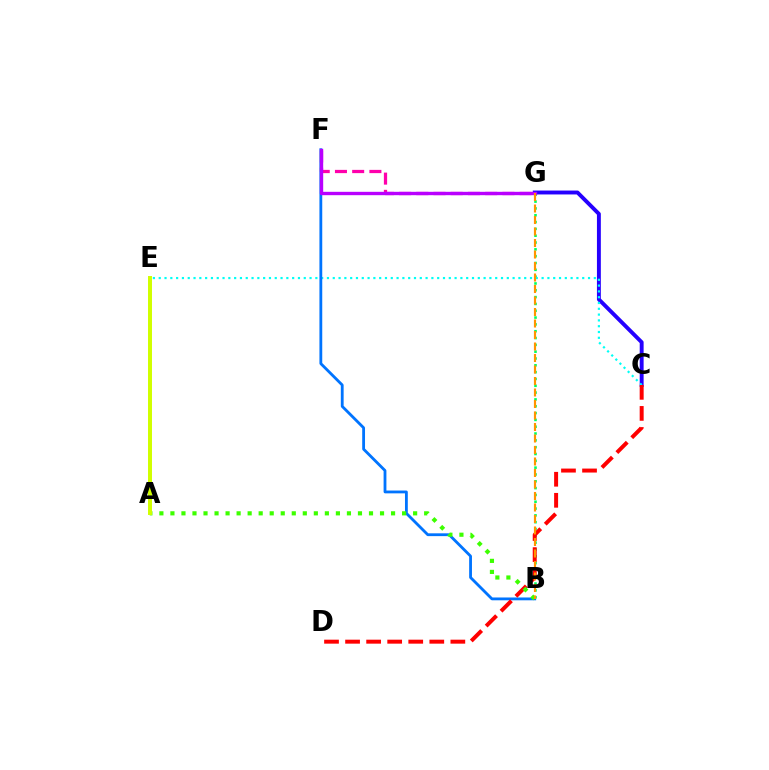{('B', 'G'): [{'color': '#00ff5c', 'line_style': 'dotted', 'thickness': 1.85}, {'color': '#ff9400', 'line_style': 'dashed', 'thickness': 1.56}], ('C', 'G'): [{'color': '#2500ff', 'line_style': 'solid', 'thickness': 2.81}], ('C', 'E'): [{'color': '#00fff6', 'line_style': 'dotted', 'thickness': 1.58}], ('B', 'F'): [{'color': '#0074ff', 'line_style': 'solid', 'thickness': 2.03}], ('C', 'D'): [{'color': '#ff0000', 'line_style': 'dashed', 'thickness': 2.86}], ('F', 'G'): [{'color': '#ff00ac', 'line_style': 'dashed', 'thickness': 2.34}, {'color': '#b900ff', 'line_style': 'solid', 'thickness': 2.42}], ('A', 'B'): [{'color': '#3dff00', 'line_style': 'dotted', 'thickness': 3.0}], ('A', 'E'): [{'color': '#d1ff00', 'line_style': 'solid', 'thickness': 2.86}]}